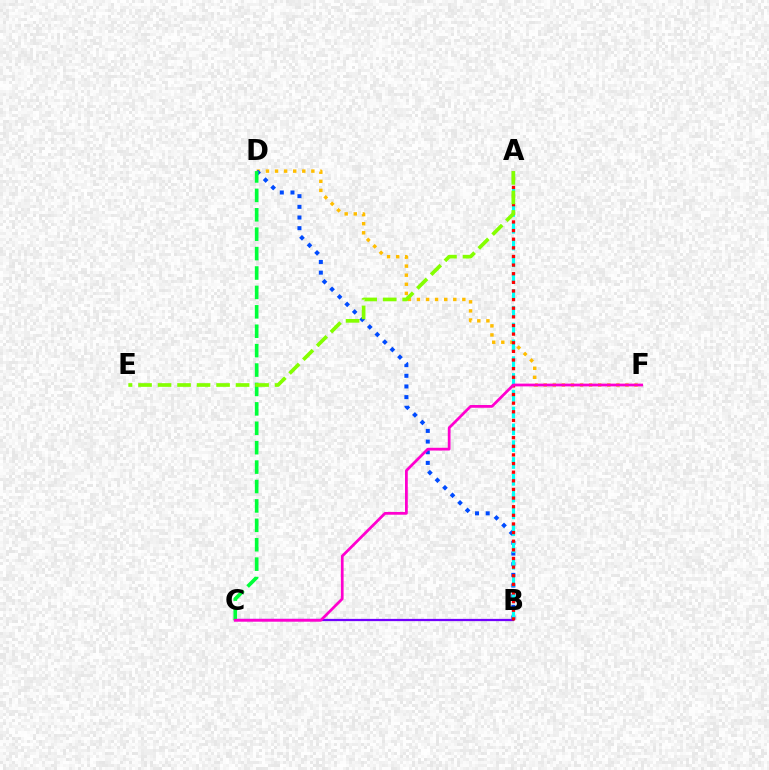{('B', 'C'): [{'color': '#7200ff', 'line_style': 'solid', 'thickness': 1.62}], ('D', 'F'): [{'color': '#ffbd00', 'line_style': 'dotted', 'thickness': 2.47}], ('B', 'D'): [{'color': '#004bff', 'line_style': 'dotted', 'thickness': 2.9}], ('C', 'D'): [{'color': '#00ff39', 'line_style': 'dashed', 'thickness': 2.64}], ('A', 'B'): [{'color': '#00fff6', 'line_style': 'dashed', 'thickness': 2.28}, {'color': '#ff0000', 'line_style': 'dotted', 'thickness': 2.34}], ('A', 'E'): [{'color': '#84ff00', 'line_style': 'dashed', 'thickness': 2.65}], ('C', 'F'): [{'color': '#ff00cf', 'line_style': 'solid', 'thickness': 1.99}]}